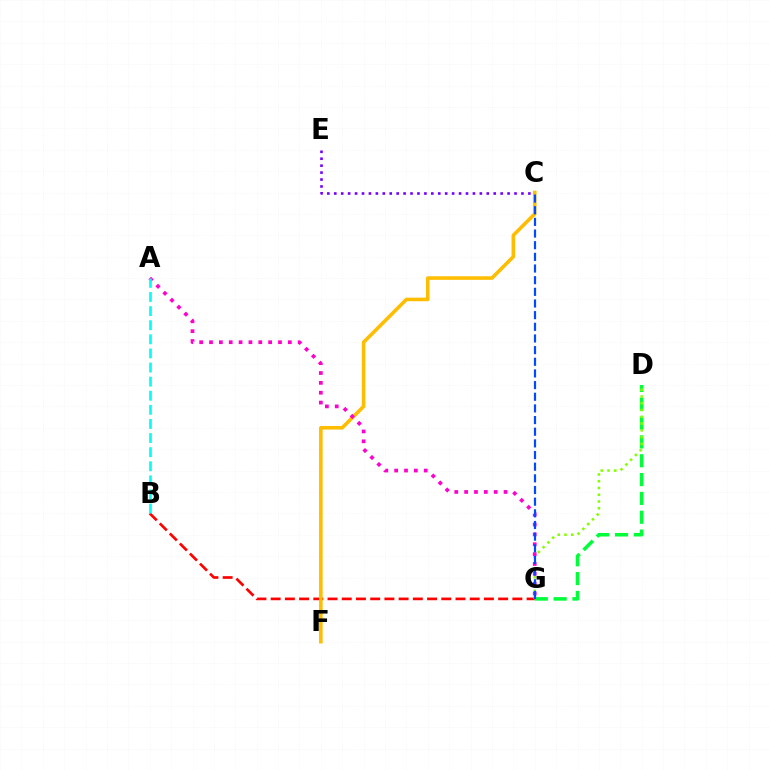{('B', 'G'): [{'color': '#ff0000', 'line_style': 'dashed', 'thickness': 1.93}], ('D', 'G'): [{'color': '#00ff39', 'line_style': 'dashed', 'thickness': 2.56}, {'color': '#84ff00', 'line_style': 'dotted', 'thickness': 1.84}], ('C', 'E'): [{'color': '#7200ff', 'line_style': 'dotted', 'thickness': 1.88}], ('C', 'F'): [{'color': '#ffbd00', 'line_style': 'solid', 'thickness': 2.58}], ('A', 'G'): [{'color': '#ff00cf', 'line_style': 'dotted', 'thickness': 2.68}], ('C', 'G'): [{'color': '#004bff', 'line_style': 'dashed', 'thickness': 1.58}], ('A', 'B'): [{'color': '#00fff6', 'line_style': 'dashed', 'thickness': 1.92}]}